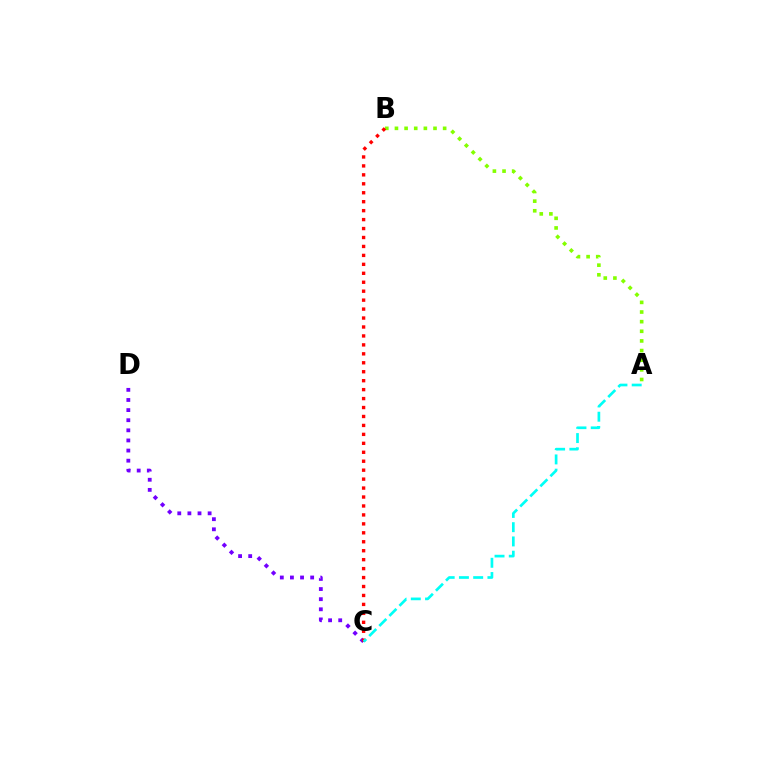{('C', 'D'): [{'color': '#7200ff', 'line_style': 'dotted', 'thickness': 2.75}], ('A', 'B'): [{'color': '#84ff00', 'line_style': 'dotted', 'thickness': 2.62}], ('B', 'C'): [{'color': '#ff0000', 'line_style': 'dotted', 'thickness': 2.43}], ('A', 'C'): [{'color': '#00fff6', 'line_style': 'dashed', 'thickness': 1.94}]}